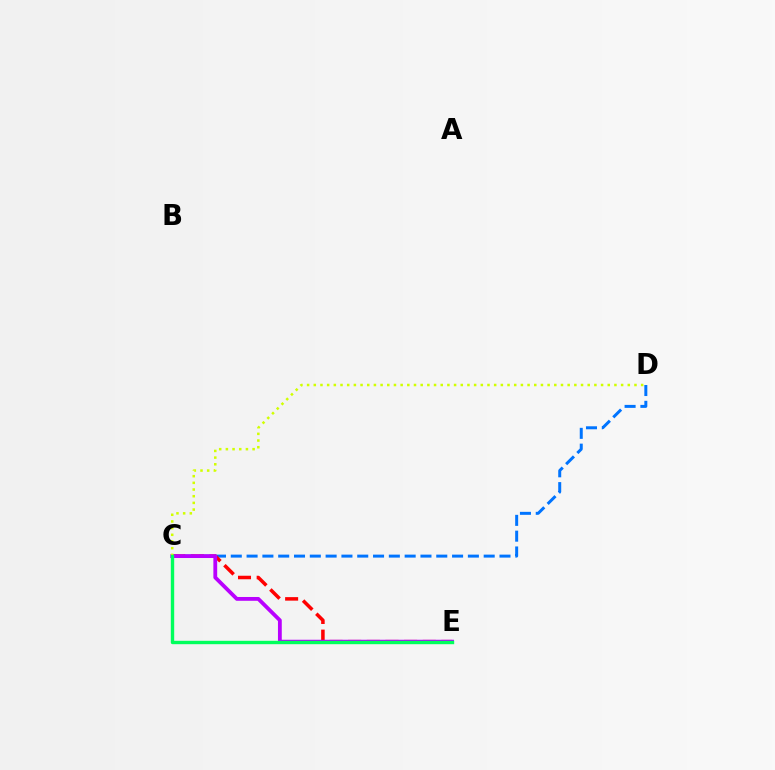{('C', 'D'): [{'color': '#0074ff', 'line_style': 'dashed', 'thickness': 2.15}, {'color': '#d1ff00', 'line_style': 'dotted', 'thickness': 1.82}], ('C', 'E'): [{'color': '#ff0000', 'line_style': 'dashed', 'thickness': 2.53}, {'color': '#b900ff', 'line_style': 'solid', 'thickness': 2.74}, {'color': '#00ff5c', 'line_style': 'solid', 'thickness': 2.44}]}